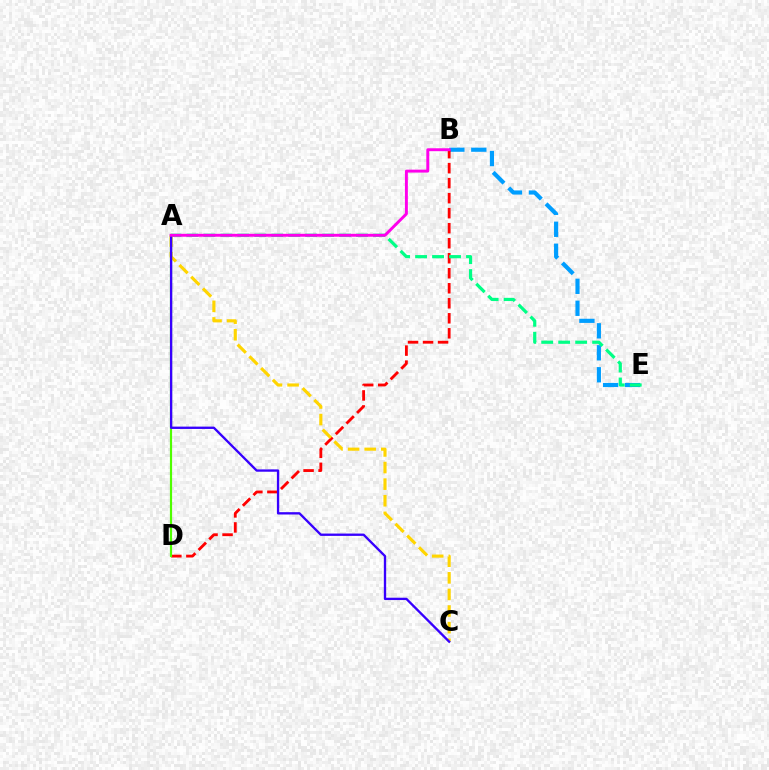{('B', 'E'): [{'color': '#009eff', 'line_style': 'dashed', 'thickness': 2.98}], ('B', 'D'): [{'color': '#ff0000', 'line_style': 'dashed', 'thickness': 2.04}], ('A', 'E'): [{'color': '#00ff86', 'line_style': 'dashed', 'thickness': 2.3}], ('A', 'C'): [{'color': '#ffd500', 'line_style': 'dashed', 'thickness': 2.26}, {'color': '#3700ff', 'line_style': 'solid', 'thickness': 1.68}], ('A', 'D'): [{'color': '#4fff00', 'line_style': 'solid', 'thickness': 1.58}], ('A', 'B'): [{'color': '#ff00ed', 'line_style': 'solid', 'thickness': 2.1}]}